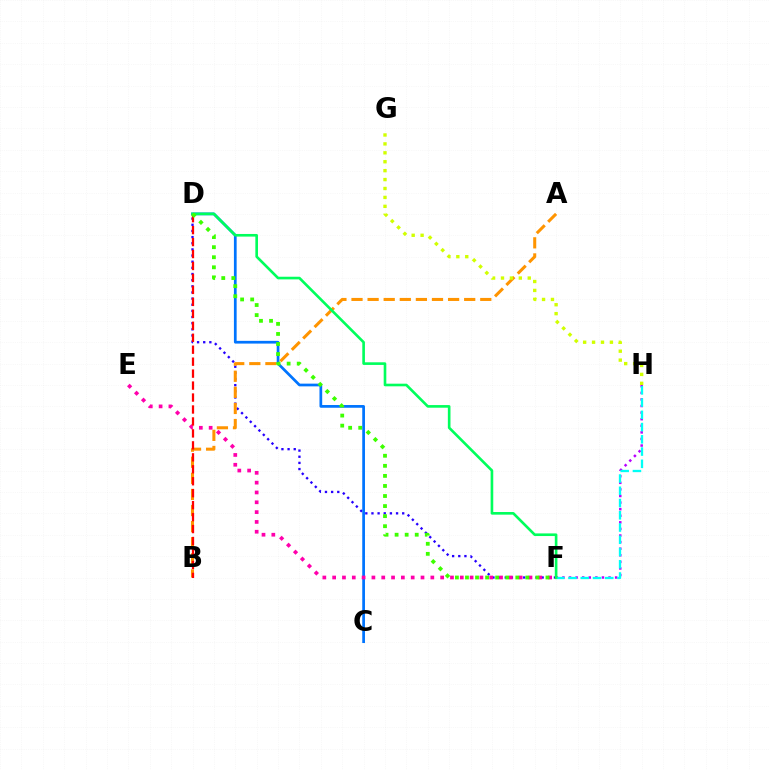{('D', 'F'): [{'color': '#2500ff', 'line_style': 'dotted', 'thickness': 1.67}, {'color': '#00ff5c', 'line_style': 'solid', 'thickness': 1.9}, {'color': '#3dff00', 'line_style': 'dotted', 'thickness': 2.73}], ('C', 'D'): [{'color': '#0074ff', 'line_style': 'solid', 'thickness': 1.97}], ('E', 'F'): [{'color': '#ff00ac', 'line_style': 'dotted', 'thickness': 2.67}], ('F', 'H'): [{'color': '#b900ff', 'line_style': 'dotted', 'thickness': 1.79}, {'color': '#00fff6', 'line_style': 'dashed', 'thickness': 1.66}], ('A', 'B'): [{'color': '#ff9400', 'line_style': 'dashed', 'thickness': 2.19}], ('G', 'H'): [{'color': '#d1ff00', 'line_style': 'dotted', 'thickness': 2.42}], ('B', 'D'): [{'color': '#ff0000', 'line_style': 'dashed', 'thickness': 1.62}]}